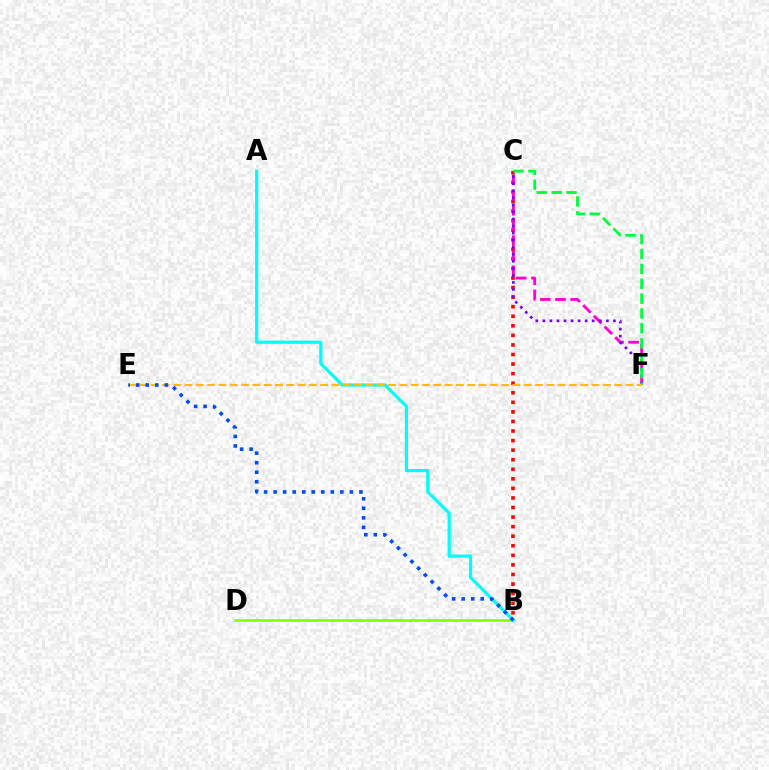{('B', 'C'): [{'color': '#ff0000', 'line_style': 'dotted', 'thickness': 2.6}], ('B', 'D'): [{'color': '#84ff00', 'line_style': 'solid', 'thickness': 1.83}], ('C', 'F'): [{'color': '#ff00cf', 'line_style': 'dashed', 'thickness': 2.06}, {'color': '#7200ff', 'line_style': 'dotted', 'thickness': 1.92}, {'color': '#00ff39', 'line_style': 'dashed', 'thickness': 2.02}], ('A', 'B'): [{'color': '#00fff6', 'line_style': 'solid', 'thickness': 2.3}], ('E', 'F'): [{'color': '#ffbd00', 'line_style': 'dashed', 'thickness': 1.54}], ('B', 'E'): [{'color': '#004bff', 'line_style': 'dotted', 'thickness': 2.59}]}